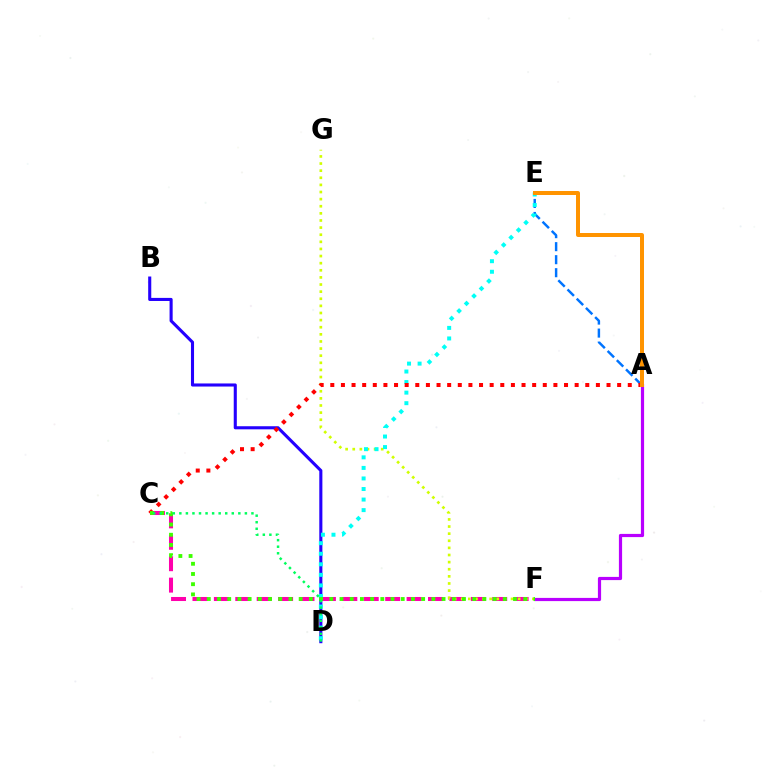{('A', 'E'): [{'color': '#0074ff', 'line_style': 'dashed', 'thickness': 1.77}, {'color': '#ff9400', 'line_style': 'solid', 'thickness': 2.87}], ('C', 'F'): [{'color': '#ff00ac', 'line_style': 'dashed', 'thickness': 2.91}, {'color': '#3dff00', 'line_style': 'dotted', 'thickness': 2.77}], ('F', 'G'): [{'color': '#d1ff00', 'line_style': 'dotted', 'thickness': 1.93}], ('B', 'D'): [{'color': '#2500ff', 'line_style': 'solid', 'thickness': 2.22}], ('A', 'F'): [{'color': '#b900ff', 'line_style': 'solid', 'thickness': 2.3}], ('D', 'E'): [{'color': '#00fff6', 'line_style': 'dotted', 'thickness': 2.87}], ('A', 'C'): [{'color': '#ff0000', 'line_style': 'dotted', 'thickness': 2.89}], ('C', 'D'): [{'color': '#00ff5c', 'line_style': 'dotted', 'thickness': 1.78}]}